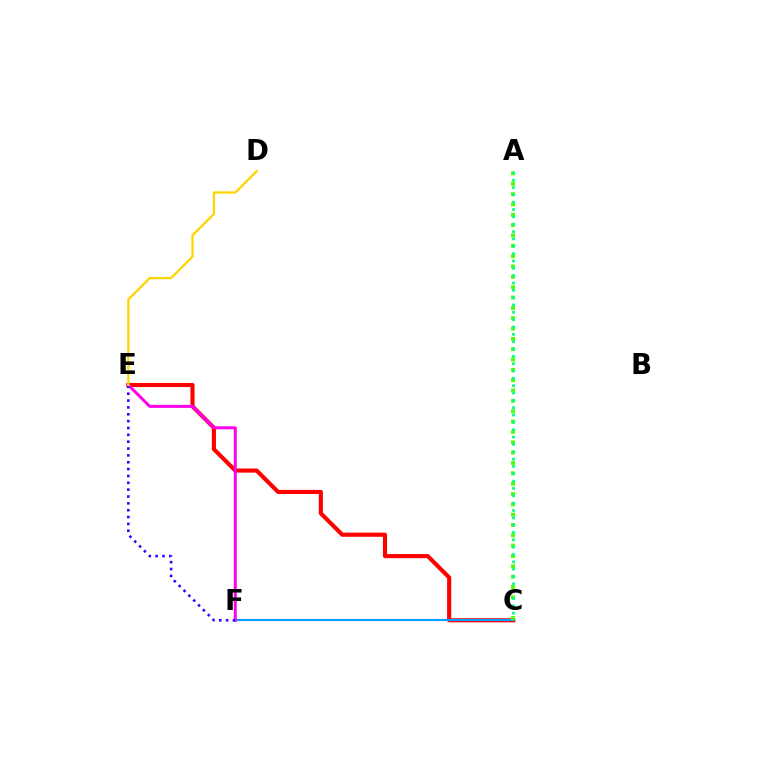{('C', 'E'): [{'color': '#ff0000', 'line_style': 'solid', 'thickness': 2.97}], ('C', 'F'): [{'color': '#009eff', 'line_style': 'solid', 'thickness': 1.58}], ('E', 'F'): [{'color': '#ff00ed', 'line_style': 'solid', 'thickness': 2.16}, {'color': '#3700ff', 'line_style': 'dotted', 'thickness': 1.86}], ('A', 'C'): [{'color': '#4fff00', 'line_style': 'dotted', 'thickness': 2.81}, {'color': '#00ff86', 'line_style': 'dotted', 'thickness': 1.99}], ('D', 'E'): [{'color': '#ffd500', 'line_style': 'solid', 'thickness': 1.63}]}